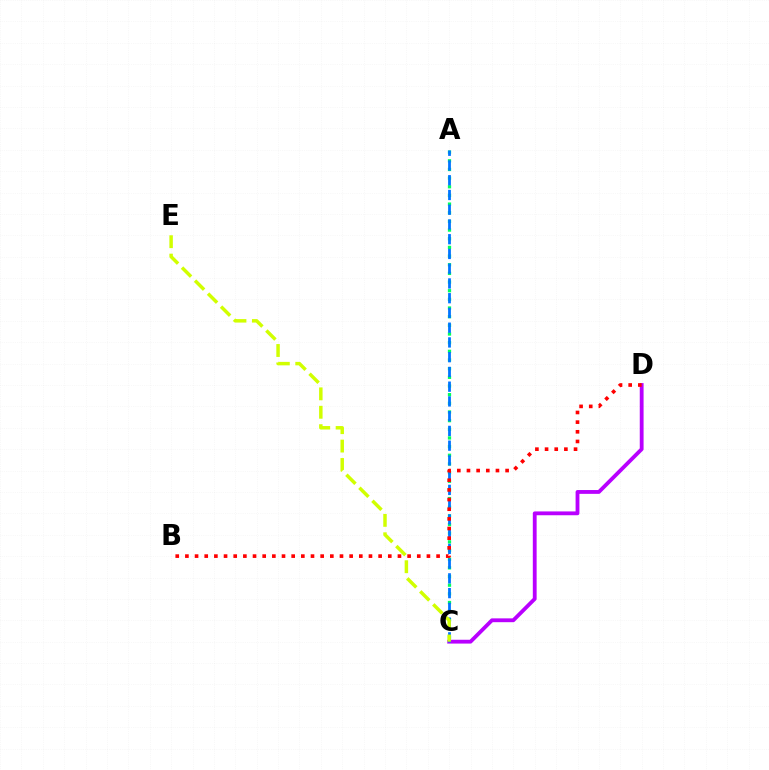{('C', 'D'): [{'color': '#b900ff', 'line_style': 'solid', 'thickness': 2.75}], ('A', 'C'): [{'color': '#00ff5c', 'line_style': 'dotted', 'thickness': 2.35}, {'color': '#0074ff', 'line_style': 'dashed', 'thickness': 2.0}], ('C', 'E'): [{'color': '#d1ff00', 'line_style': 'dashed', 'thickness': 2.5}], ('B', 'D'): [{'color': '#ff0000', 'line_style': 'dotted', 'thickness': 2.62}]}